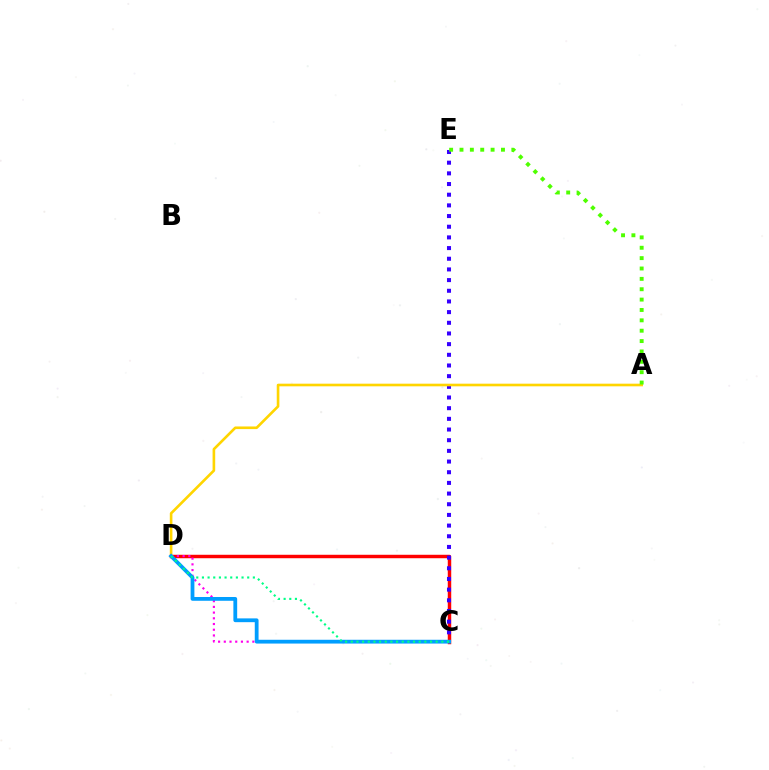{('C', 'D'): [{'color': '#ff0000', 'line_style': 'solid', 'thickness': 2.48}, {'color': '#ff00ed', 'line_style': 'dotted', 'thickness': 1.55}, {'color': '#009eff', 'line_style': 'solid', 'thickness': 2.73}, {'color': '#00ff86', 'line_style': 'dotted', 'thickness': 1.54}], ('C', 'E'): [{'color': '#3700ff', 'line_style': 'dotted', 'thickness': 2.9}], ('A', 'D'): [{'color': '#ffd500', 'line_style': 'solid', 'thickness': 1.89}], ('A', 'E'): [{'color': '#4fff00', 'line_style': 'dotted', 'thickness': 2.82}]}